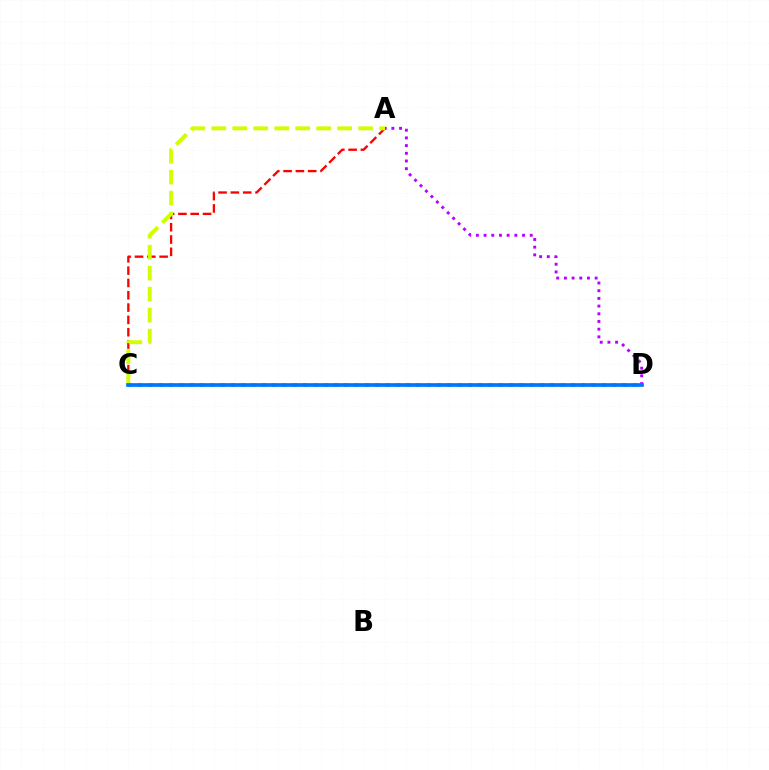{('A', 'C'): [{'color': '#ff0000', 'line_style': 'dashed', 'thickness': 1.67}, {'color': '#d1ff00', 'line_style': 'dashed', 'thickness': 2.85}], ('C', 'D'): [{'color': '#00ff5c', 'line_style': 'dotted', 'thickness': 2.8}, {'color': '#0074ff', 'line_style': 'solid', 'thickness': 2.65}], ('A', 'D'): [{'color': '#b900ff', 'line_style': 'dotted', 'thickness': 2.09}]}